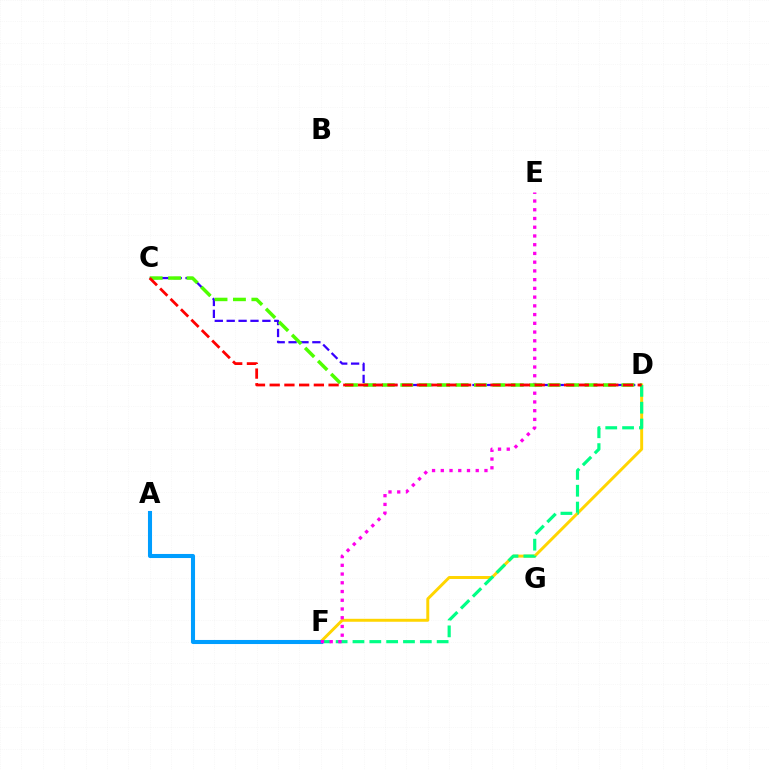{('D', 'F'): [{'color': '#ffd500', 'line_style': 'solid', 'thickness': 2.12}, {'color': '#00ff86', 'line_style': 'dashed', 'thickness': 2.29}], ('C', 'D'): [{'color': '#3700ff', 'line_style': 'dashed', 'thickness': 1.62}, {'color': '#4fff00', 'line_style': 'dashed', 'thickness': 2.5}, {'color': '#ff0000', 'line_style': 'dashed', 'thickness': 2.0}], ('A', 'F'): [{'color': '#009eff', 'line_style': 'solid', 'thickness': 2.93}], ('E', 'F'): [{'color': '#ff00ed', 'line_style': 'dotted', 'thickness': 2.37}]}